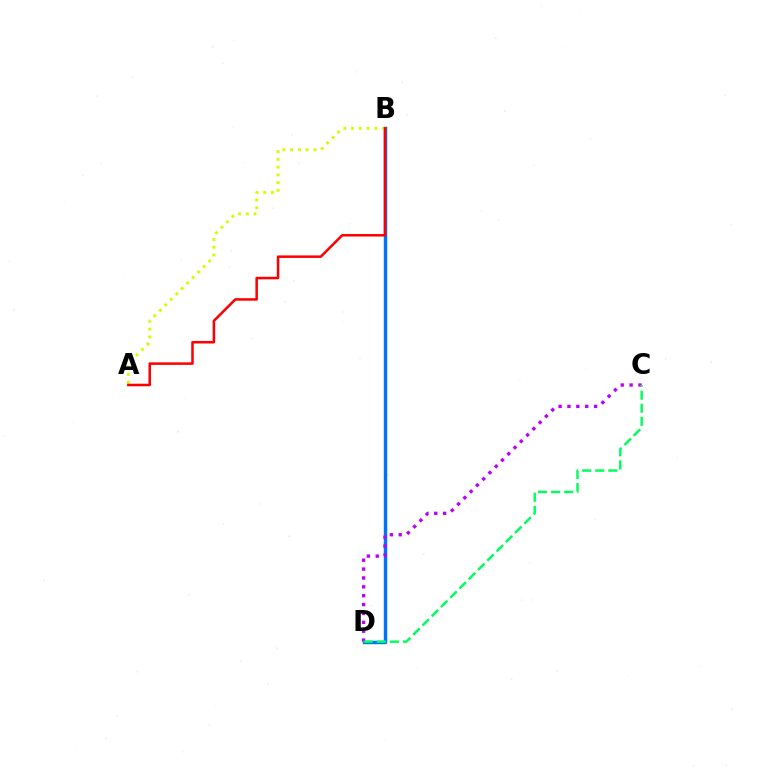{('B', 'D'): [{'color': '#0074ff', 'line_style': 'solid', 'thickness': 2.49}], ('C', 'D'): [{'color': '#b900ff', 'line_style': 'dotted', 'thickness': 2.41}, {'color': '#00ff5c', 'line_style': 'dashed', 'thickness': 1.78}], ('A', 'B'): [{'color': '#d1ff00', 'line_style': 'dotted', 'thickness': 2.11}, {'color': '#ff0000', 'line_style': 'solid', 'thickness': 1.82}]}